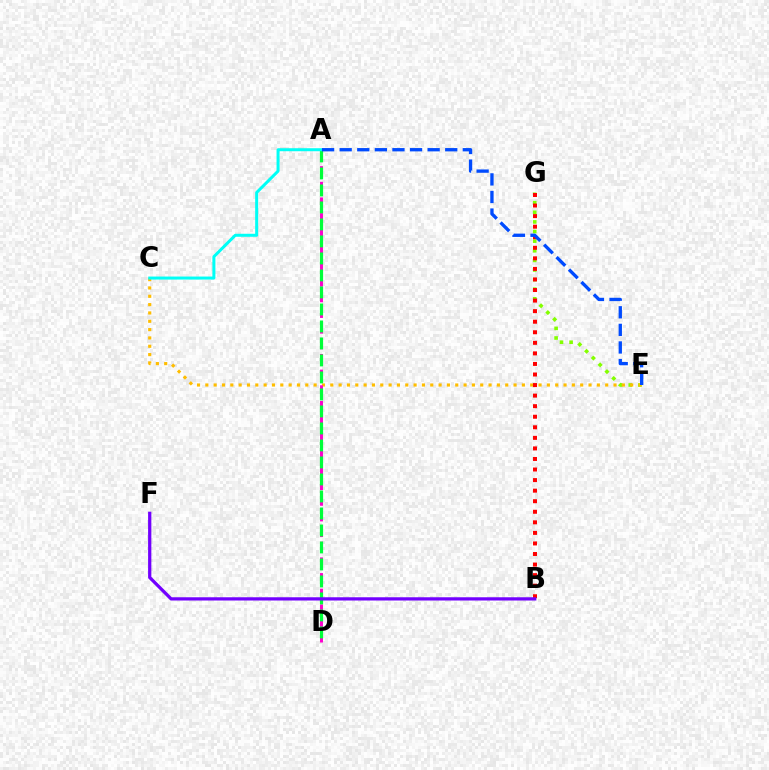{('E', 'G'): [{'color': '#84ff00', 'line_style': 'dotted', 'thickness': 2.61}], ('C', 'E'): [{'color': '#ffbd00', 'line_style': 'dotted', 'thickness': 2.26}], ('A', 'D'): [{'color': '#ff00cf', 'line_style': 'dashed', 'thickness': 2.13}, {'color': '#00ff39', 'line_style': 'dashed', 'thickness': 2.31}], ('B', 'G'): [{'color': '#ff0000', 'line_style': 'dotted', 'thickness': 2.87}], ('A', 'C'): [{'color': '#00fff6', 'line_style': 'solid', 'thickness': 2.17}], ('A', 'E'): [{'color': '#004bff', 'line_style': 'dashed', 'thickness': 2.39}], ('B', 'F'): [{'color': '#7200ff', 'line_style': 'solid', 'thickness': 2.34}]}